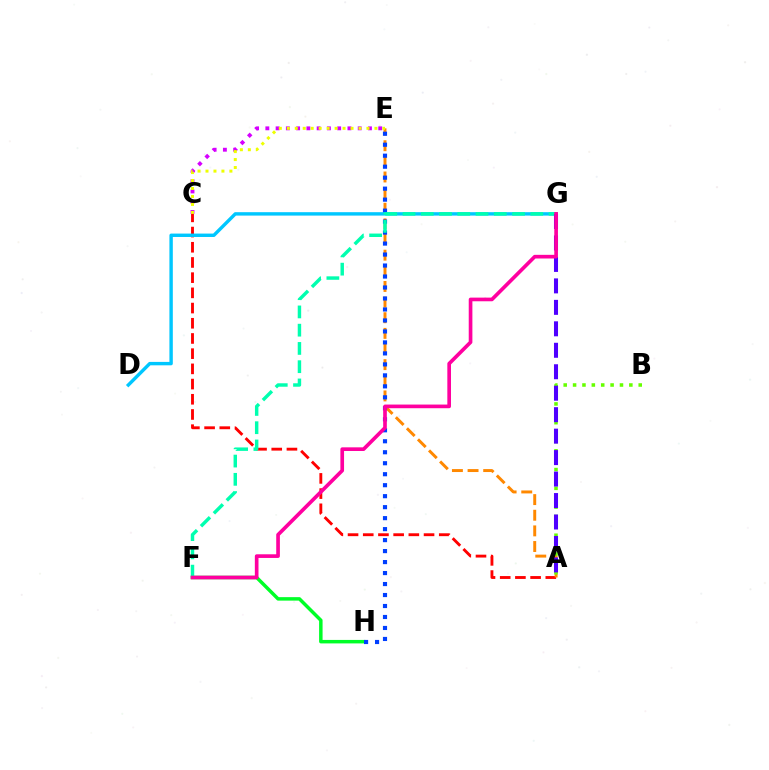{('C', 'E'): [{'color': '#d600ff', 'line_style': 'dotted', 'thickness': 2.79}, {'color': '#eeff00', 'line_style': 'dotted', 'thickness': 2.16}], ('A', 'C'): [{'color': '#ff0000', 'line_style': 'dashed', 'thickness': 2.06}], ('F', 'H'): [{'color': '#00ff27', 'line_style': 'solid', 'thickness': 2.5}], ('A', 'E'): [{'color': '#ff8800', 'line_style': 'dashed', 'thickness': 2.12}], ('E', 'H'): [{'color': '#003fff', 'line_style': 'dotted', 'thickness': 2.98}], ('D', 'G'): [{'color': '#00c7ff', 'line_style': 'solid', 'thickness': 2.45}], ('A', 'B'): [{'color': '#66ff00', 'line_style': 'dotted', 'thickness': 2.55}], ('F', 'G'): [{'color': '#00ffaf', 'line_style': 'dashed', 'thickness': 2.48}, {'color': '#ff00a0', 'line_style': 'solid', 'thickness': 2.64}], ('A', 'G'): [{'color': '#4f00ff', 'line_style': 'dashed', 'thickness': 2.92}]}